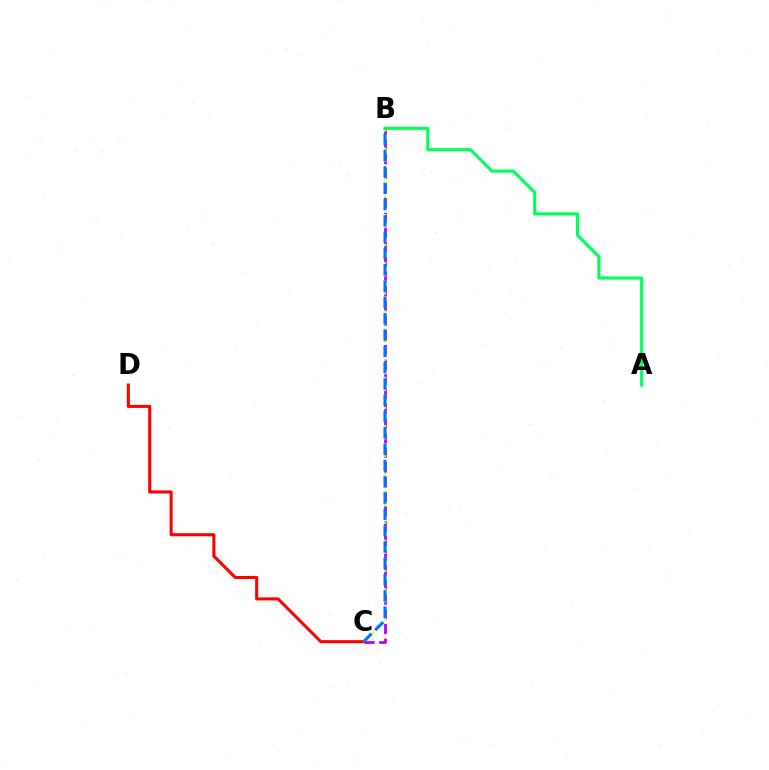{('B', 'C'): [{'color': '#b900ff', 'line_style': 'dashed', 'thickness': 1.99}, {'color': '#d1ff00', 'line_style': 'dotted', 'thickness': 1.64}, {'color': '#0074ff', 'line_style': 'dashed', 'thickness': 2.21}], ('C', 'D'): [{'color': '#ff0000', 'line_style': 'solid', 'thickness': 2.21}], ('A', 'B'): [{'color': '#00ff5c', 'line_style': 'solid', 'thickness': 2.25}]}